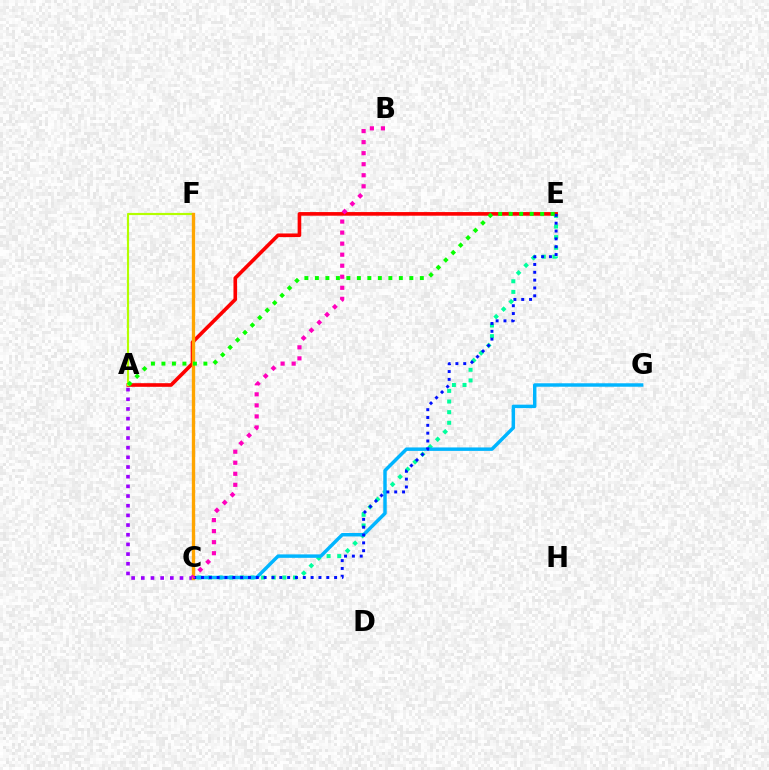{('C', 'E'): [{'color': '#00ff9d', 'line_style': 'dotted', 'thickness': 2.89}, {'color': '#0010ff', 'line_style': 'dotted', 'thickness': 2.13}], ('C', 'G'): [{'color': '#00b5ff', 'line_style': 'solid', 'thickness': 2.49}], ('A', 'E'): [{'color': '#ff0000', 'line_style': 'solid', 'thickness': 2.61}, {'color': '#08ff00', 'line_style': 'dotted', 'thickness': 2.85}], ('A', 'C'): [{'color': '#9b00ff', 'line_style': 'dotted', 'thickness': 2.63}], ('A', 'F'): [{'color': '#b3ff00', 'line_style': 'solid', 'thickness': 1.56}], ('C', 'F'): [{'color': '#ffa500', 'line_style': 'solid', 'thickness': 2.4}], ('B', 'C'): [{'color': '#ff00bd', 'line_style': 'dotted', 'thickness': 3.0}]}